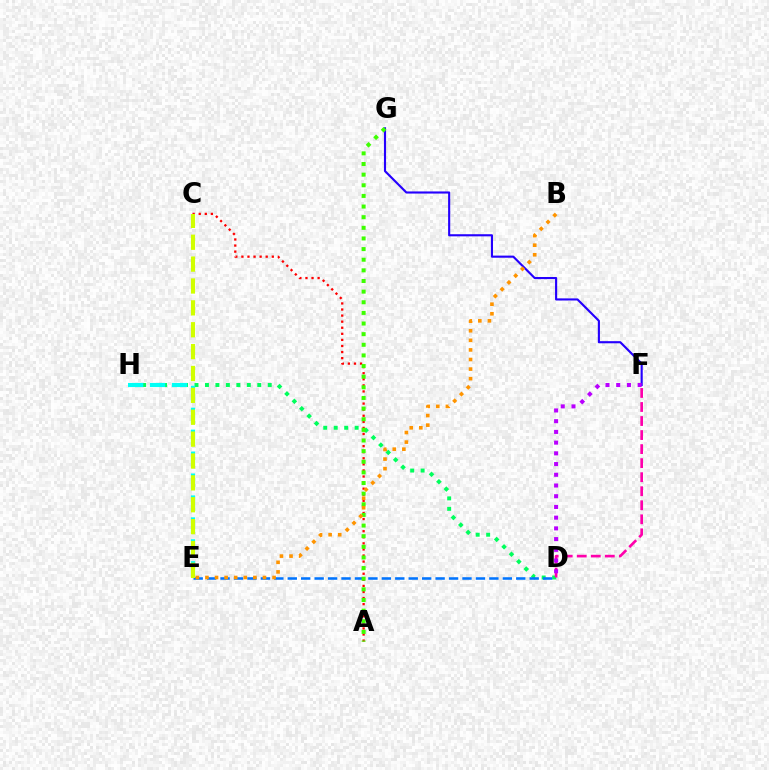{('D', 'H'): [{'color': '#00ff5c', 'line_style': 'dotted', 'thickness': 2.84}], ('A', 'C'): [{'color': '#ff0000', 'line_style': 'dotted', 'thickness': 1.65}], ('F', 'G'): [{'color': '#2500ff', 'line_style': 'solid', 'thickness': 1.53}], ('D', 'E'): [{'color': '#0074ff', 'line_style': 'dashed', 'thickness': 1.83}], ('E', 'H'): [{'color': '#00fff6', 'line_style': 'dashed', 'thickness': 2.98}], ('A', 'G'): [{'color': '#3dff00', 'line_style': 'dotted', 'thickness': 2.89}], ('C', 'E'): [{'color': '#d1ff00', 'line_style': 'dashed', 'thickness': 2.97}], ('D', 'F'): [{'color': '#ff00ac', 'line_style': 'dashed', 'thickness': 1.91}, {'color': '#b900ff', 'line_style': 'dotted', 'thickness': 2.91}], ('B', 'E'): [{'color': '#ff9400', 'line_style': 'dotted', 'thickness': 2.61}]}